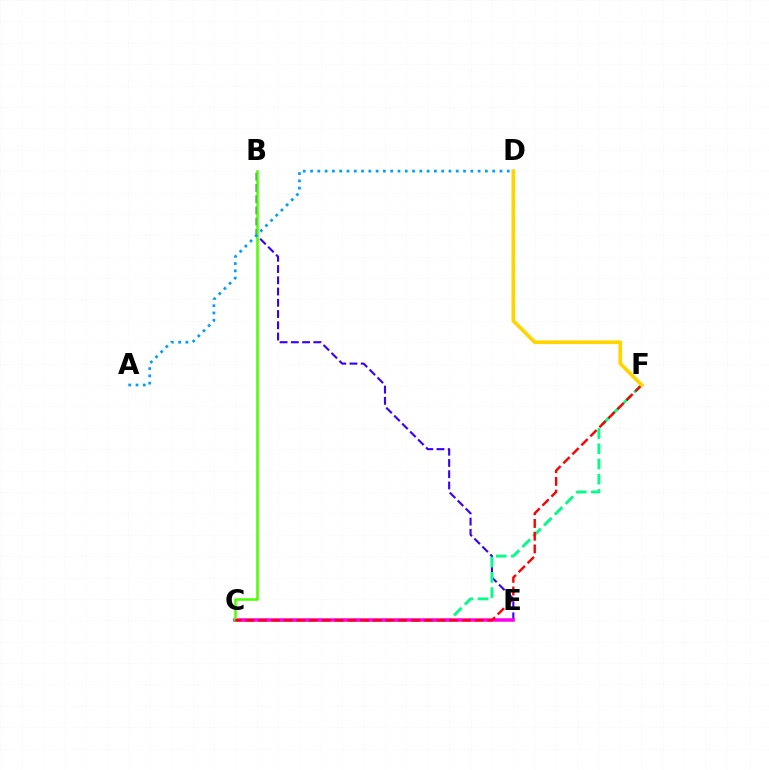{('B', 'E'): [{'color': '#3700ff', 'line_style': 'dashed', 'thickness': 1.53}], ('C', 'F'): [{'color': '#00ff86', 'line_style': 'dashed', 'thickness': 2.07}, {'color': '#ff0000', 'line_style': 'dashed', 'thickness': 1.73}], ('C', 'E'): [{'color': '#ff00ed', 'line_style': 'solid', 'thickness': 2.52}], ('B', 'C'): [{'color': '#4fff00', 'line_style': 'solid', 'thickness': 1.84}], ('A', 'D'): [{'color': '#009eff', 'line_style': 'dotted', 'thickness': 1.98}], ('D', 'F'): [{'color': '#ffd500', 'line_style': 'solid', 'thickness': 2.67}]}